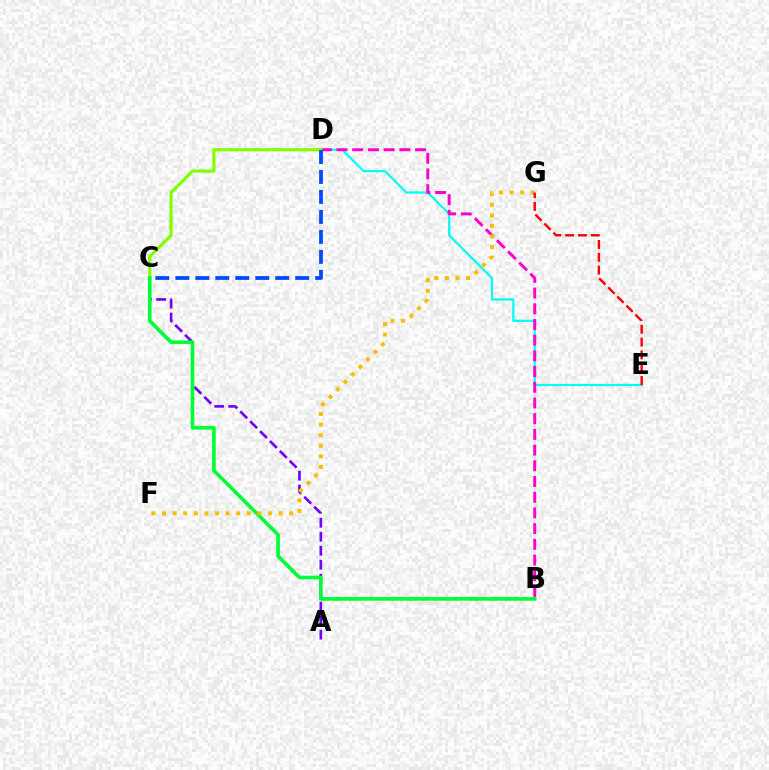{('D', 'E'): [{'color': '#00fff6', 'line_style': 'solid', 'thickness': 1.59}], ('B', 'D'): [{'color': '#ff00cf', 'line_style': 'dashed', 'thickness': 2.13}], ('C', 'D'): [{'color': '#84ff00', 'line_style': 'solid', 'thickness': 2.29}, {'color': '#004bff', 'line_style': 'dashed', 'thickness': 2.71}], ('A', 'C'): [{'color': '#7200ff', 'line_style': 'dashed', 'thickness': 1.9}], ('B', 'C'): [{'color': '#00ff39', 'line_style': 'solid', 'thickness': 2.64}], ('F', 'G'): [{'color': '#ffbd00', 'line_style': 'dotted', 'thickness': 2.88}], ('E', 'G'): [{'color': '#ff0000', 'line_style': 'dashed', 'thickness': 1.74}]}